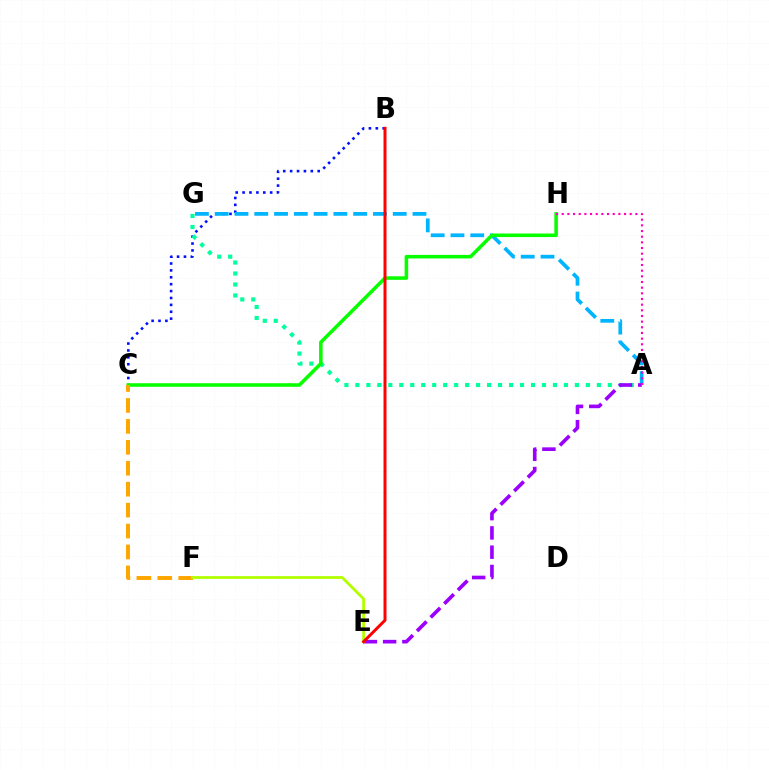{('B', 'C'): [{'color': '#0010ff', 'line_style': 'dotted', 'thickness': 1.87}], ('A', 'G'): [{'color': '#00b5ff', 'line_style': 'dashed', 'thickness': 2.69}, {'color': '#00ff9d', 'line_style': 'dotted', 'thickness': 2.98}], ('C', 'H'): [{'color': '#08ff00', 'line_style': 'solid', 'thickness': 2.56}], ('A', 'E'): [{'color': '#9b00ff', 'line_style': 'dashed', 'thickness': 2.62}], ('C', 'F'): [{'color': '#ffa500', 'line_style': 'dashed', 'thickness': 2.84}], ('E', 'F'): [{'color': '#b3ff00', 'line_style': 'solid', 'thickness': 2.01}], ('B', 'E'): [{'color': '#ff0000', 'line_style': 'solid', 'thickness': 2.15}], ('A', 'H'): [{'color': '#ff00bd', 'line_style': 'dotted', 'thickness': 1.54}]}